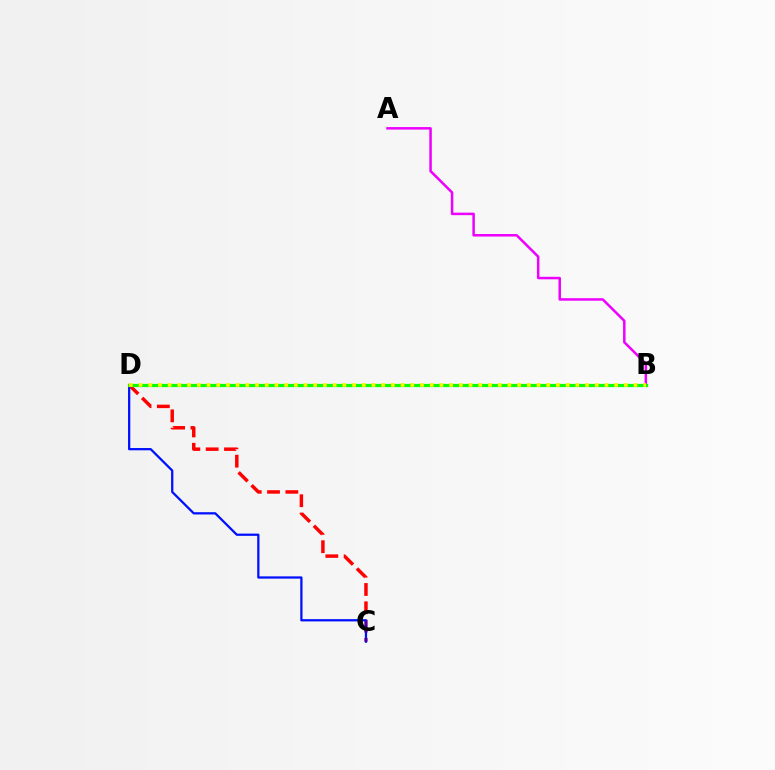{('B', 'D'): [{'color': '#00fff6', 'line_style': 'dashed', 'thickness': 2.01}, {'color': '#08ff00', 'line_style': 'solid', 'thickness': 2.32}, {'color': '#fcf500', 'line_style': 'dotted', 'thickness': 2.64}], ('C', 'D'): [{'color': '#ff0000', 'line_style': 'dashed', 'thickness': 2.49}, {'color': '#0010ff', 'line_style': 'solid', 'thickness': 1.63}], ('A', 'B'): [{'color': '#ee00ff', 'line_style': 'solid', 'thickness': 1.81}]}